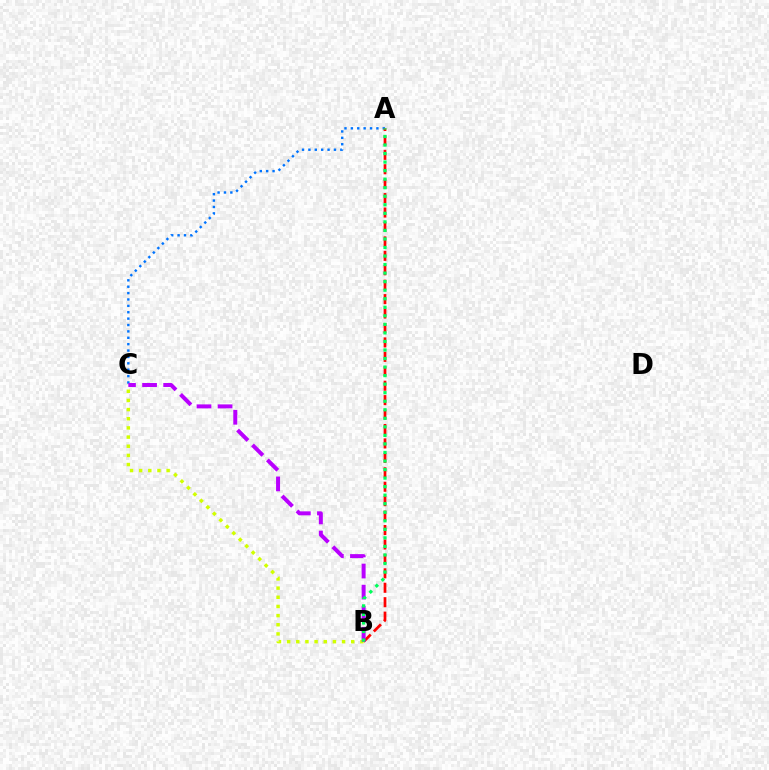{('A', 'C'): [{'color': '#0074ff', 'line_style': 'dotted', 'thickness': 1.73}], ('A', 'B'): [{'color': '#ff0000', 'line_style': 'dashed', 'thickness': 1.96}, {'color': '#00ff5c', 'line_style': 'dotted', 'thickness': 2.32}], ('B', 'C'): [{'color': '#d1ff00', 'line_style': 'dotted', 'thickness': 2.49}, {'color': '#b900ff', 'line_style': 'dashed', 'thickness': 2.87}]}